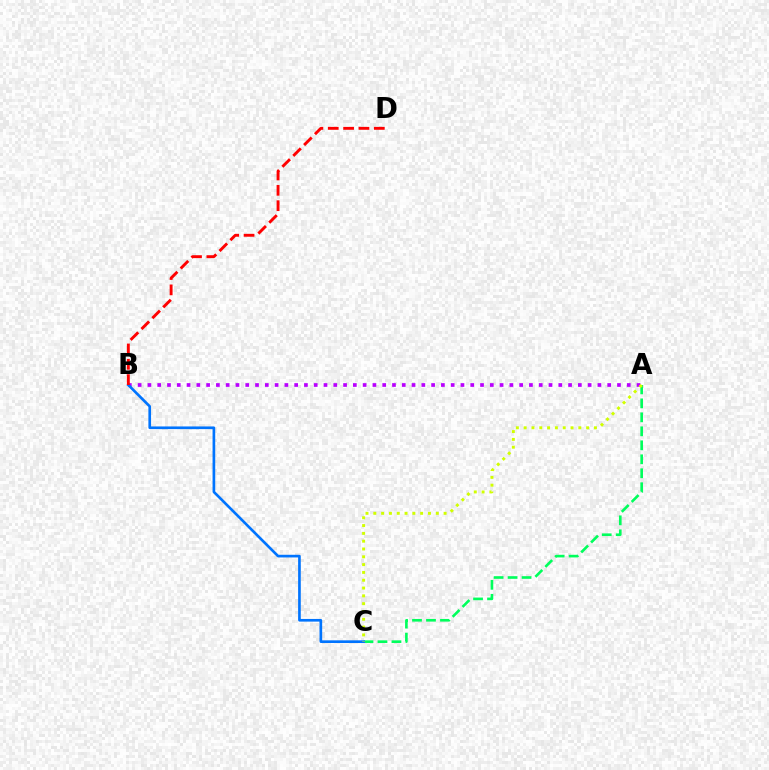{('A', 'B'): [{'color': '#b900ff', 'line_style': 'dotted', 'thickness': 2.66}], ('A', 'C'): [{'color': '#00ff5c', 'line_style': 'dashed', 'thickness': 1.9}, {'color': '#d1ff00', 'line_style': 'dotted', 'thickness': 2.12}], ('B', 'C'): [{'color': '#0074ff', 'line_style': 'solid', 'thickness': 1.92}], ('B', 'D'): [{'color': '#ff0000', 'line_style': 'dashed', 'thickness': 2.09}]}